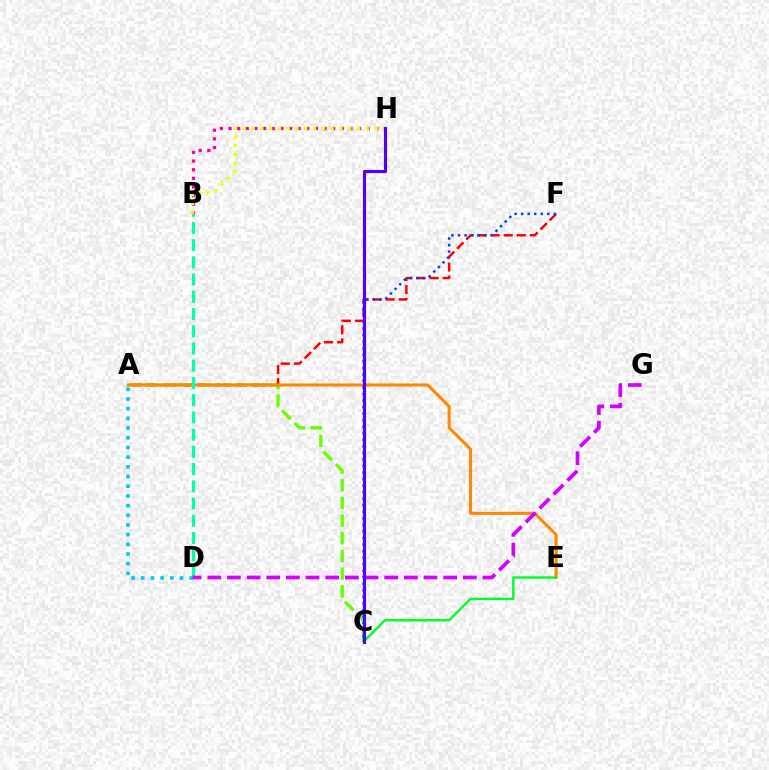{('A', 'C'): [{'color': '#66ff00', 'line_style': 'dashed', 'thickness': 2.4}], ('B', 'H'): [{'color': '#ff00a0', 'line_style': 'dotted', 'thickness': 2.35}, {'color': '#eeff00', 'line_style': 'dotted', 'thickness': 2.39}], ('A', 'D'): [{'color': '#00c7ff', 'line_style': 'dotted', 'thickness': 2.63}], ('A', 'F'): [{'color': '#ff0000', 'line_style': 'dashed', 'thickness': 1.77}], ('A', 'E'): [{'color': '#ff8800', 'line_style': 'solid', 'thickness': 2.2}], ('C', 'E'): [{'color': '#00ff27', 'line_style': 'solid', 'thickness': 1.72}], ('B', 'D'): [{'color': '#00ffaf', 'line_style': 'dashed', 'thickness': 2.34}], ('C', 'F'): [{'color': '#003fff', 'line_style': 'dotted', 'thickness': 1.78}], ('D', 'G'): [{'color': '#d600ff', 'line_style': 'dashed', 'thickness': 2.67}], ('C', 'H'): [{'color': '#4f00ff', 'line_style': 'solid', 'thickness': 2.26}]}